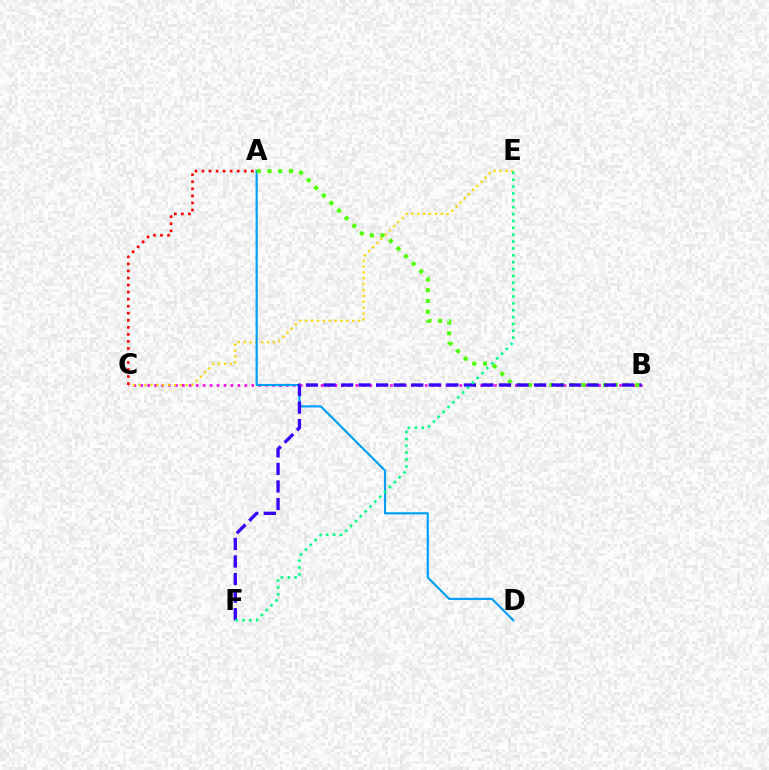{('B', 'C'): [{'color': '#ff00ed', 'line_style': 'dotted', 'thickness': 1.88}], ('C', 'E'): [{'color': '#ffd500', 'line_style': 'dotted', 'thickness': 1.6}], ('A', 'D'): [{'color': '#009eff', 'line_style': 'solid', 'thickness': 1.56}], ('A', 'C'): [{'color': '#ff0000', 'line_style': 'dotted', 'thickness': 1.91}], ('A', 'B'): [{'color': '#4fff00', 'line_style': 'dotted', 'thickness': 2.92}], ('B', 'F'): [{'color': '#3700ff', 'line_style': 'dashed', 'thickness': 2.38}], ('E', 'F'): [{'color': '#00ff86', 'line_style': 'dotted', 'thickness': 1.87}]}